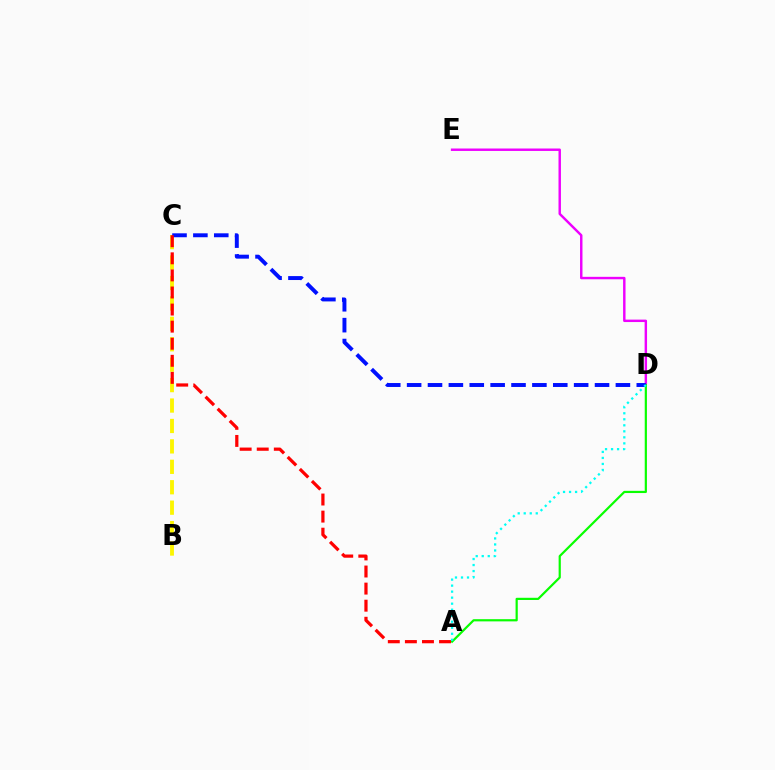{('B', 'C'): [{'color': '#fcf500', 'line_style': 'dashed', 'thickness': 2.77}], ('D', 'E'): [{'color': '#ee00ff', 'line_style': 'solid', 'thickness': 1.76}], ('A', 'D'): [{'color': '#08ff00', 'line_style': 'solid', 'thickness': 1.58}, {'color': '#00fff6', 'line_style': 'dotted', 'thickness': 1.63}], ('C', 'D'): [{'color': '#0010ff', 'line_style': 'dashed', 'thickness': 2.84}], ('A', 'C'): [{'color': '#ff0000', 'line_style': 'dashed', 'thickness': 2.32}]}